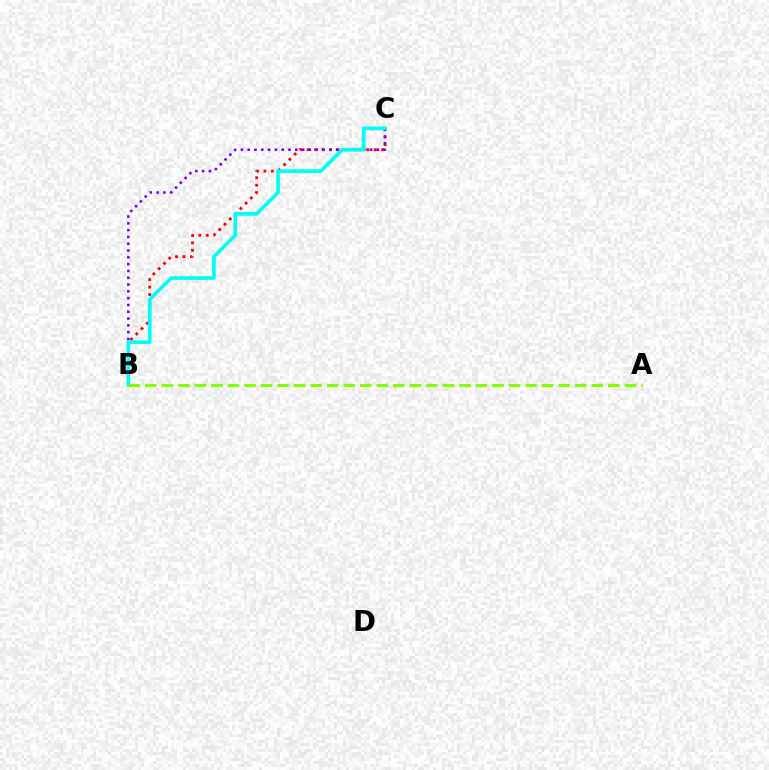{('B', 'C'): [{'color': '#ff0000', 'line_style': 'dotted', 'thickness': 2.02}, {'color': '#7200ff', 'line_style': 'dotted', 'thickness': 1.85}, {'color': '#00fff6', 'line_style': 'solid', 'thickness': 2.65}], ('A', 'B'): [{'color': '#84ff00', 'line_style': 'dashed', 'thickness': 2.25}]}